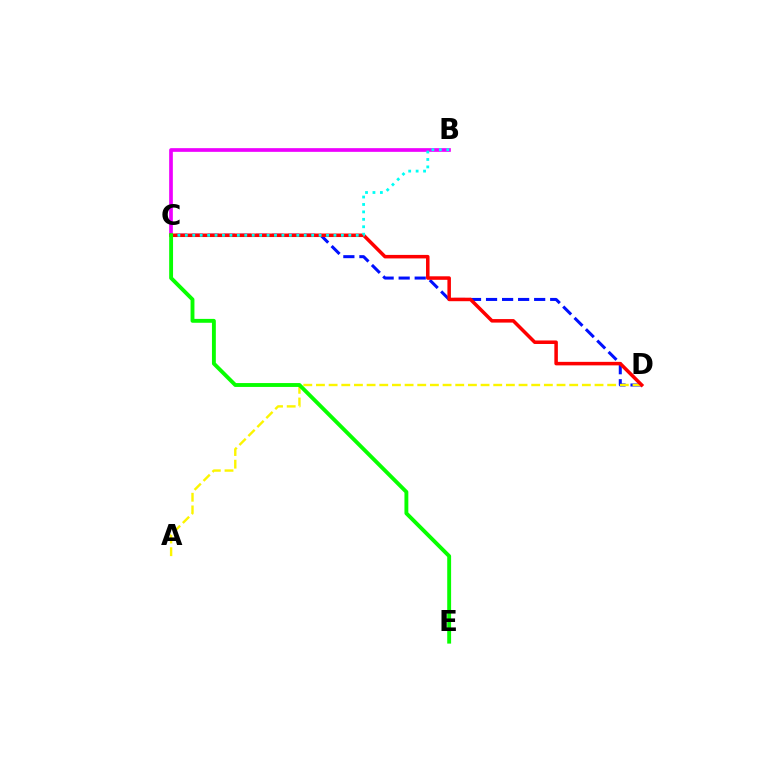{('C', 'D'): [{'color': '#0010ff', 'line_style': 'dashed', 'thickness': 2.18}, {'color': '#ff0000', 'line_style': 'solid', 'thickness': 2.53}], ('A', 'D'): [{'color': '#fcf500', 'line_style': 'dashed', 'thickness': 1.72}], ('B', 'C'): [{'color': '#ee00ff', 'line_style': 'solid', 'thickness': 2.66}, {'color': '#00fff6', 'line_style': 'dotted', 'thickness': 2.02}], ('C', 'E'): [{'color': '#08ff00', 'line_style': 'solid', 'thickness': 2.79}]}